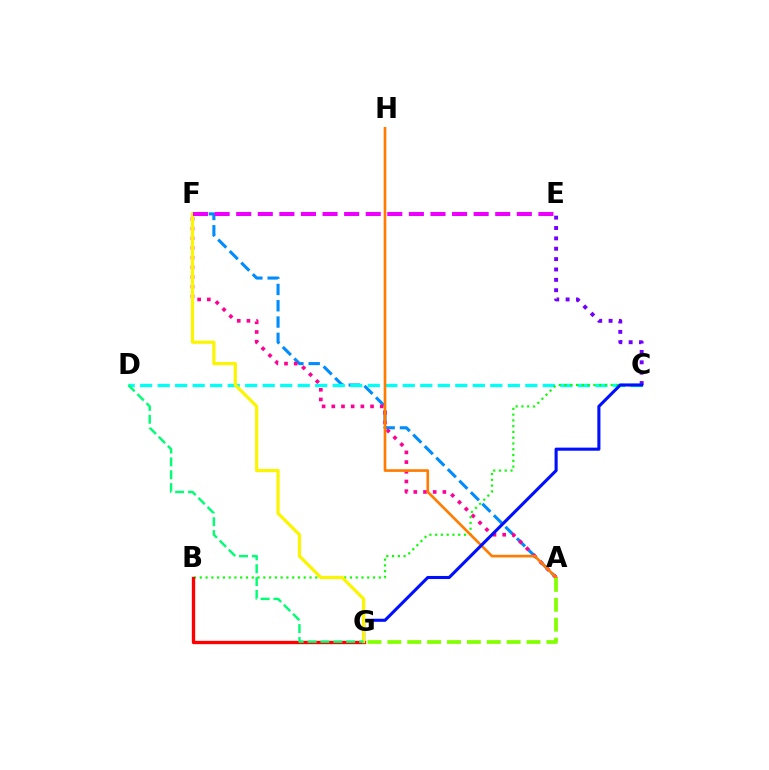{('A', 'F'): [{'color': '#008cff', 'line_style': 'dashed', 'thickness': 2.21}, {'color': '#ff0094', 'line_style': 'dotted', 'thickness': 2.63}], ('C', 'E'): [{'color': '#7200ff', 'line_style': 'dotted', 'thickness': 2.82}], ('C', 'D'): [{'color': '#00fff6', 'line_style': 'dashed', 'thickness': 2.38}], ('B', 'C'): [{'color': '#08ff00', 'line_style': 'dotted', 'thickness': 1.57}], ('A', 'H'): [{'color': '#ff7c00', 'line_style': 'solid', 'thickness': 1.91}], ('A', 'G'): [{'color': '#84ff00', 'line_style': 'dashed', 'thickness': 2.7}], ('B', 'G'): [{'color': '#ff0000', 'line_style': 'solid', 'thickness': 2.4}], ('C', 'G'): [{'color': '#0010ff', 'line_style': 'solid', 'thickness': 2.22}], ('F', 'G'): [{'color': '#fcf500', 'line_style': 'solid', 'thickness': 2.29}], ('E', 'F'): [{'color': '#ee00ff', 'line_style': 'dashed', 'thickness': 2.93}], ('D', 'G'): [{'color': '#00ff74', 'line_style': 'dashed', 'thickness': 1.75}]}